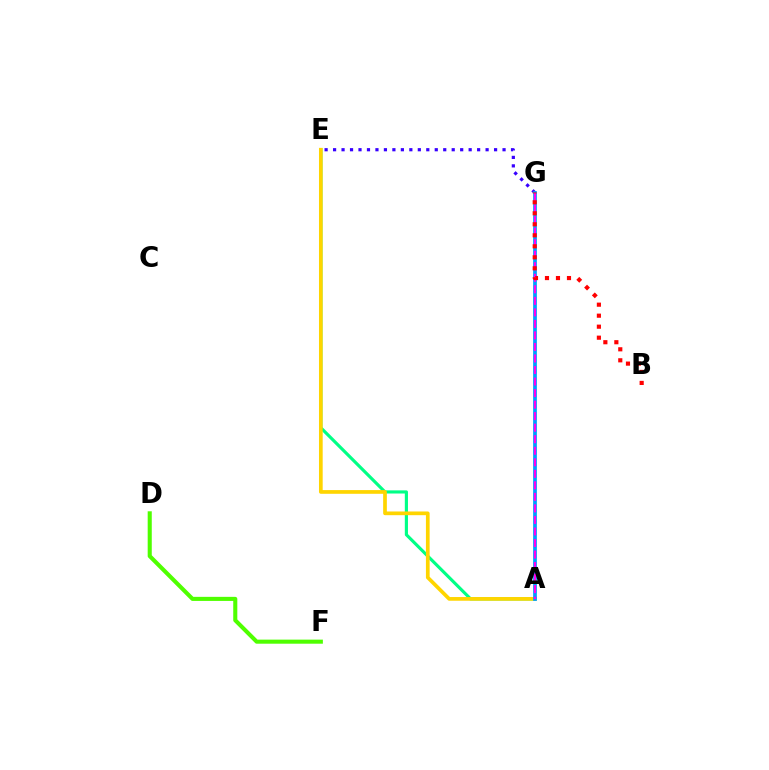{('D', 'F'): [{'color': '#4fff00', 'line_style': 'solid', 'thickness': 2.94}], ('E', 'G'): [{'color': '#3700ff', 'line_style': 'dotted', 'thickness': 2.3}], ('A', 'E'): [{'color': '#00ff86', 'line_style': 'solid', 'thickness': 2.26}, {'color': '#ffd500', 'line_style': 'solid', 'thickness': 2.67}], ('A', 'G'): [{'color': '#009eff', 'line_style': 'solid', 'thickness': 2.7}, {'color': '#ff00ed', 'line_style': 'dashed', 'thickness': 1.57}], ('B', 'G'): [{'color': '#ff0000', 'line_style': 'dotted', 'thickness': 2.99}]}